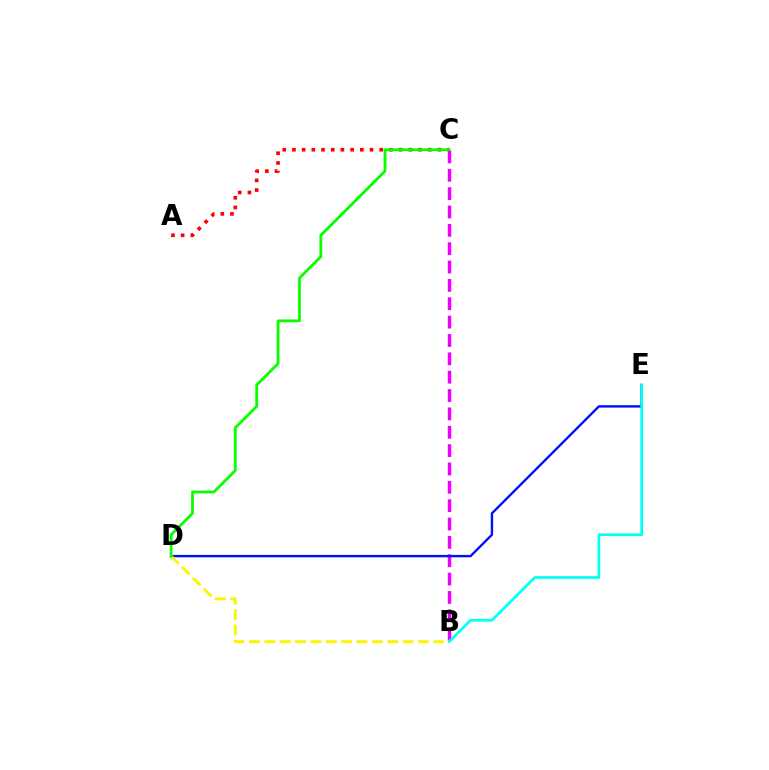{('B', 'C'): [{'color': '#ee00ff', 'line_style': 'dashed', 'thickness': 2.49}], ('D', 'E'): [{'color': '#0010ff', 'line_style': 'solid', 'thickness': 1.71}], ('B', 'E'): [{'color': '#00fff6', 'line_style': 'solid', 'thickness': 1.94}], ('A', 'C'): [{'color': '#ff0000', 'line_style': 'dotted', 'thickness': 2.64}], ('B', 'D'): [{'color': '#fcf500', 'line_style': 'dashed', 'thickness': 2.09}], ('C', 'D'): [{'color': '#08ff00', 'line_style': 'solid', 'thickness': 2.0}]}